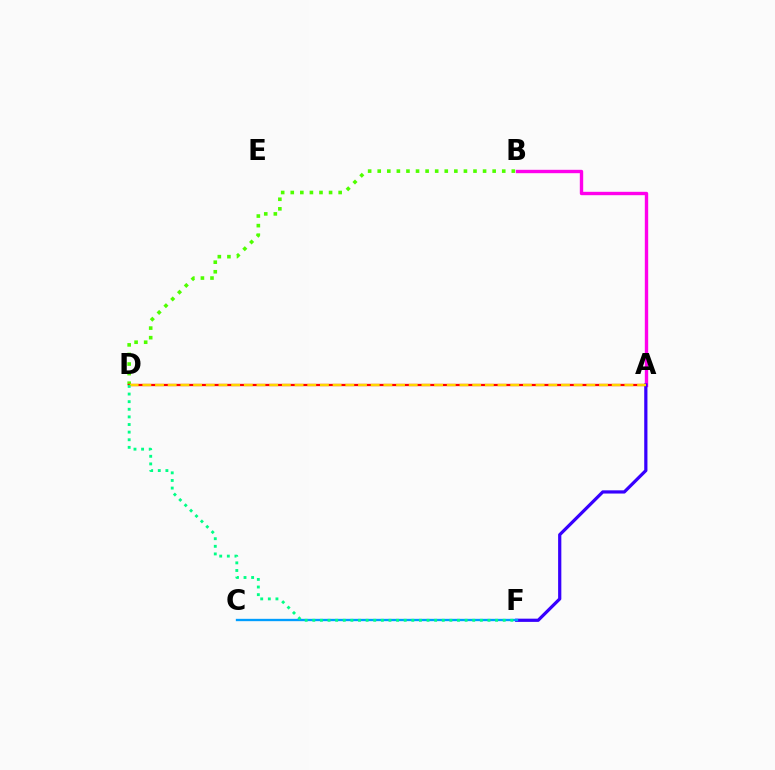{('B', 'D'): [{'color': '#4fff00', 'line_style': 'dotted', 'thickness': 2.6}], ('A', 'B'): [{'color': '#ff00ed', 'line_style': 'solid', 'thickness': 2.43}], ('A', 'D'): [{'color': '#ff0000', 'line_style': 'solid', 'thickness': 1.65}, {'color': '#ffd500', 'line_style': 'dashed', 'thickness': 1.72}], ('A', 'F'): [{'color': '#3700ff', 'line_style': 'solid', 'thickness': 2.32}], ('C', 'F'): [{'color': '#009eff', 'line_style': 'solid', 'thickness': 1.68}], ('D', 'F'): [{'color': '#00ff86', 'line_style': 'dotted', 'thickness': 2.07}]}